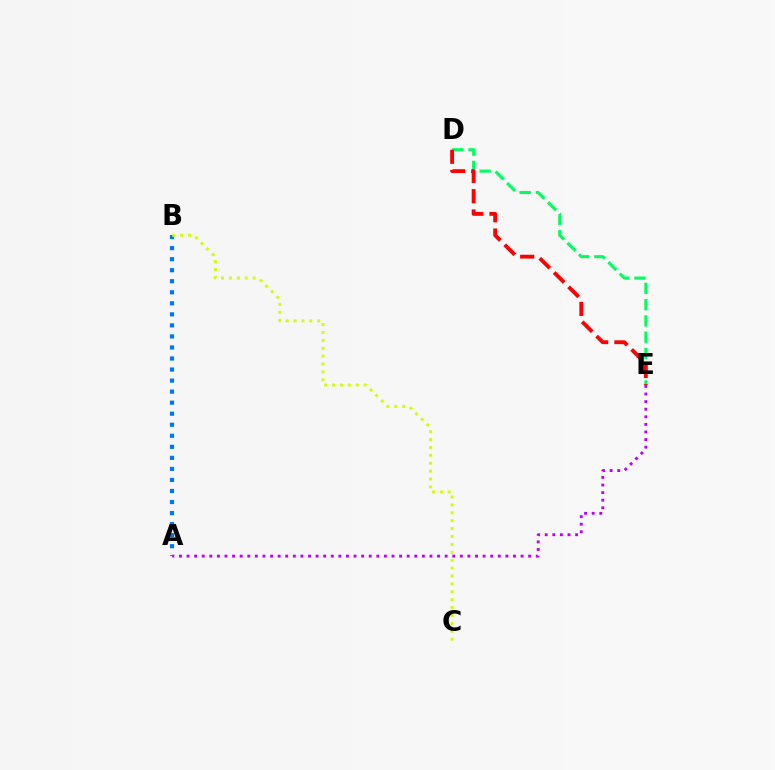{('D', 'E'): [{'color': '#00ff5c', 'line_style': 'dashed', 'thickness': 2.21}, {'color': '#ff0000', 'line_style': 'dashed', 'thickness': 2.76}], ('A', 'B'): [{'color': '#0074ff', 'line_style': 'dotted', 'thickness': 3.0}], ('B', 'C'): [{'color': '#d1ff00', 'line_style': 'dotted', 'thickness': 2.15}], ('A', 'E'): [{'color': '#b900ff', 'line_style': 'dotted', 'thickness': 2.06}]}